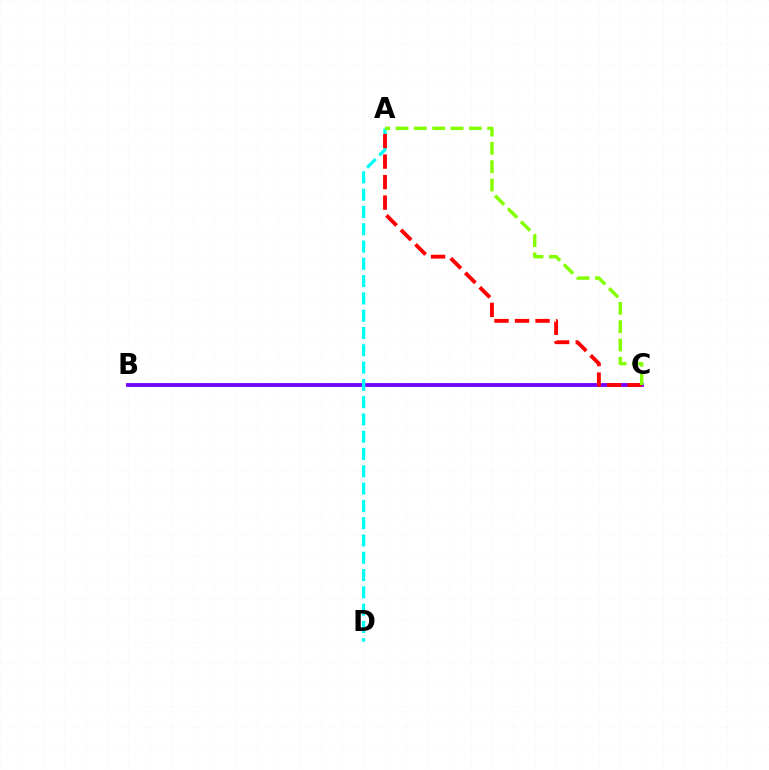{('B', 'C'): [{'color': '#7200ff', 'line_style': 'solid', 'thickness': 2.74}], ('A', 'D'): [{'color': '#00fff6', 'line_style': 'dashed', 'thickness': 2.35}], ('A', 'C'): [{'color': '#ff0000', 'line_style': 'dashed', 'thickness': 2.79}, {'color': '#84ff00', 'line_style': 'dashed', 'thickness': 2.49}]}